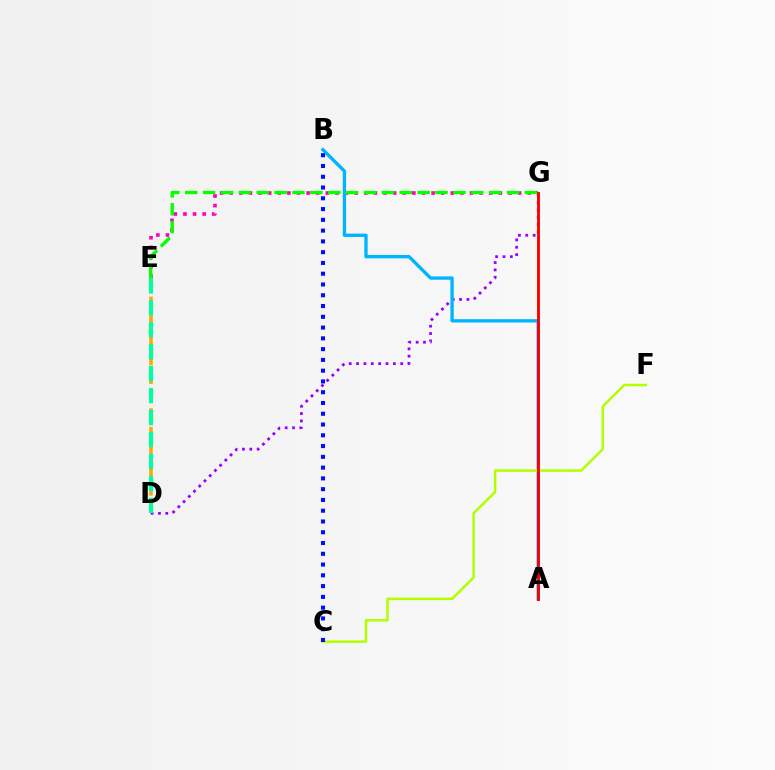{('E', 'G'): [{'color': '#ff00bd', 'line_style': 'dotted', 'thickness': 2.61}, {'color': '#08ff00', 'line_style': 'dashed', 'thickness': 2.43}], ('D', 'G'): [{'color': '#9b00ff', 'line_style': 'dotted', 'thickness': 2.0}], ('D', 'E'): [{'color': '#ffa500', 'line_style': 'dashed', 'thickness': 2.53}, {'color': '#00ff9d', 'line_style': 'dashed', 'thickness': 2.98}], ('A', 'B'): [{'color': '#00b5ff', 'line_style': 'solid', 'thickness': 2.41}], ('C', 'F'): [{'color': '#b3ff00', 'line_style': 'solid', 'thickness': 1.8}], ('A', 'G'): [{'color': '#ff0000', 'line_style': 'solid', 'thickness': 2.09}], ('B', 'C'): [{'color': '#0010ff', 'line_style': 'dotted', 'thickness': 2.93}]}